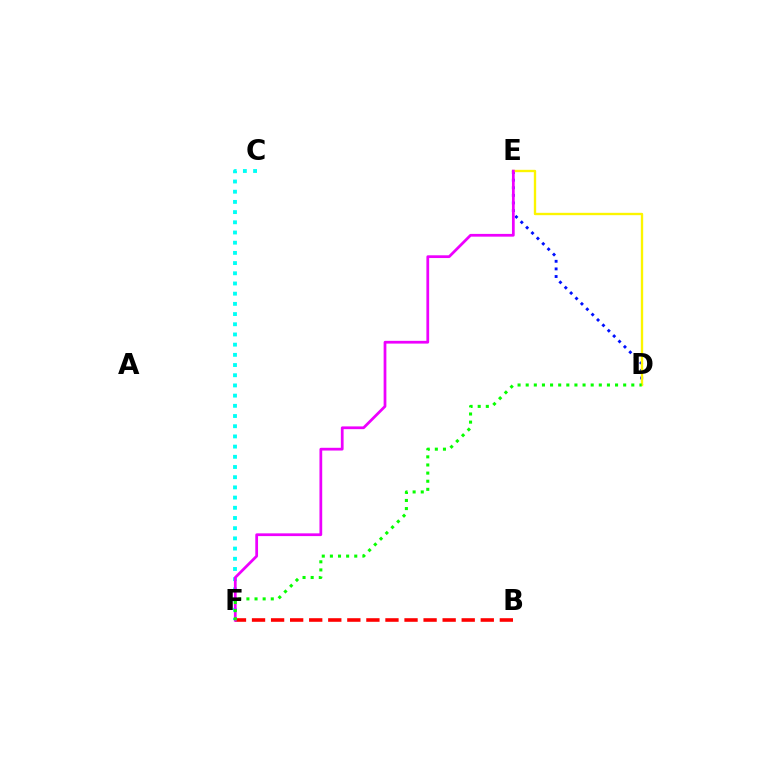{('D', 'E'): [{'color': '#0010ff', 'line_style': 'dotted', 'thickness': 2.07}, {'color': '#fcf500', 'line_style': 'solid', 'thickness': 1.7}], ('C', 'F'): [{'color': '#00fff6', 'line_style': 'dotted', 'thickness': 2.77}], ('B', 'F'): [{'color': '#ff0000', 'line_style': 'dashed', 'thickness': 2.59}], ('E', 'F'): [{'color': '#ee00ff', 'line_style': 'solid', 'thickness': 1.98}], ('D', 'F'): [{'color': '#08ff00', 'line_style': 'dotted', 'thickness': 2.21}]}